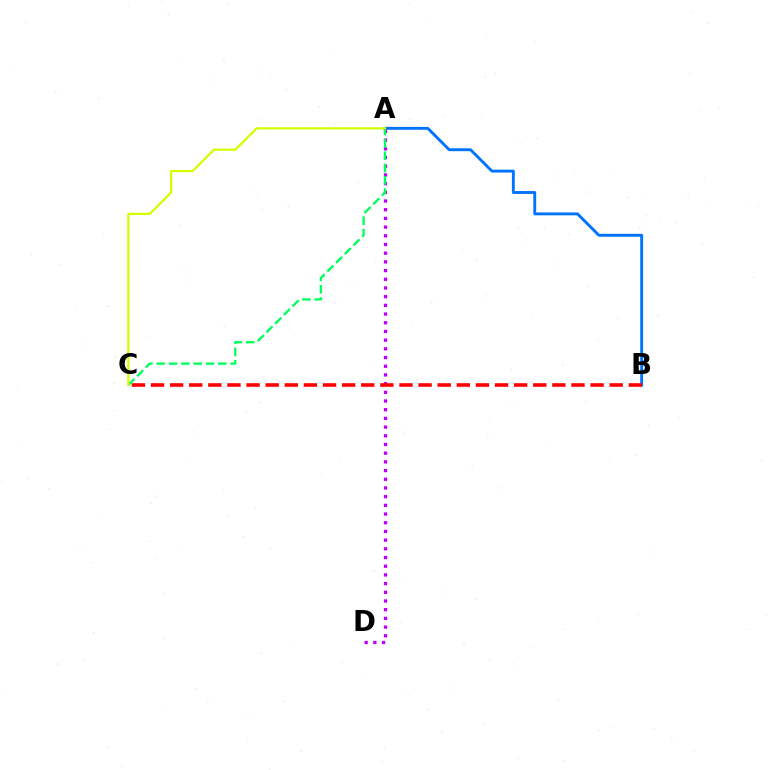{('A', 'D'): [{'color': '#b900ff', 'line_style': 'dotted', 'thickness': 2.36}], ('A', 'C'): [{'color': '#00ff5c', 'line_style': 'dashed', 'thickness': 1.67}, {'color': '#d1ff00', 'line_style': 'solid', 'thickness': 1.61}], ('A', 'B'): [{'color': '#0074ff', 'line_style': 'solid', 'thickness': 2.08}], ('B', 'C'): [{'color': '#ff0000', 'line_style': 'dashed', 'thickness': 2.6}]}